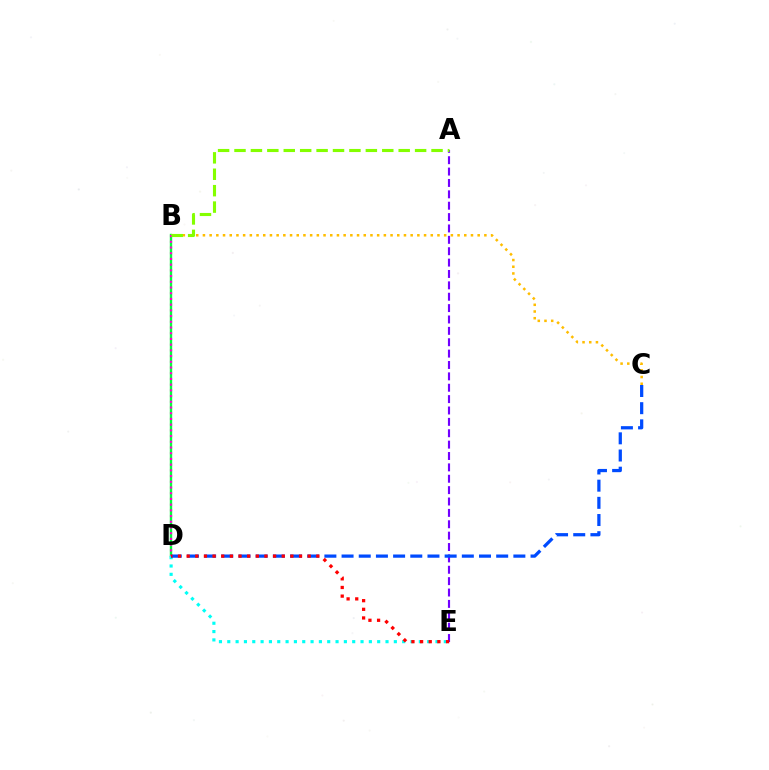{('B', 'D'): [{'color': '#00ff39', 'line_style': 'solid', 'thickness': 1.72}, {'color': '#ff00cf', 'line_style': 'dotted', 'thickness': 1.55}], ('A', 'E'): [{'color': '#7200ff', 'line_style': 'dashed', 'thickness': 1.55}], ('D', 'E'): [{'color': '#00fff6', 'line_style': 'dotted', 'thickness': 2.26}, {'color': '#ff0000', 'line_style': 'dotted', 'thickness': 2.35}], ('C', 'D'): [{'color': '#004bff', 'line_style': 'dashed', 'thickness': 2.33}], ('B', 'C'): [{'color': '#ffbd00', 'line_style': 'dotted', 'thickness': 1.82}], ('A', 'B'): [{'color': '#84ff00', 'line_style': 'dashed', 'thickness': 2.23}]}